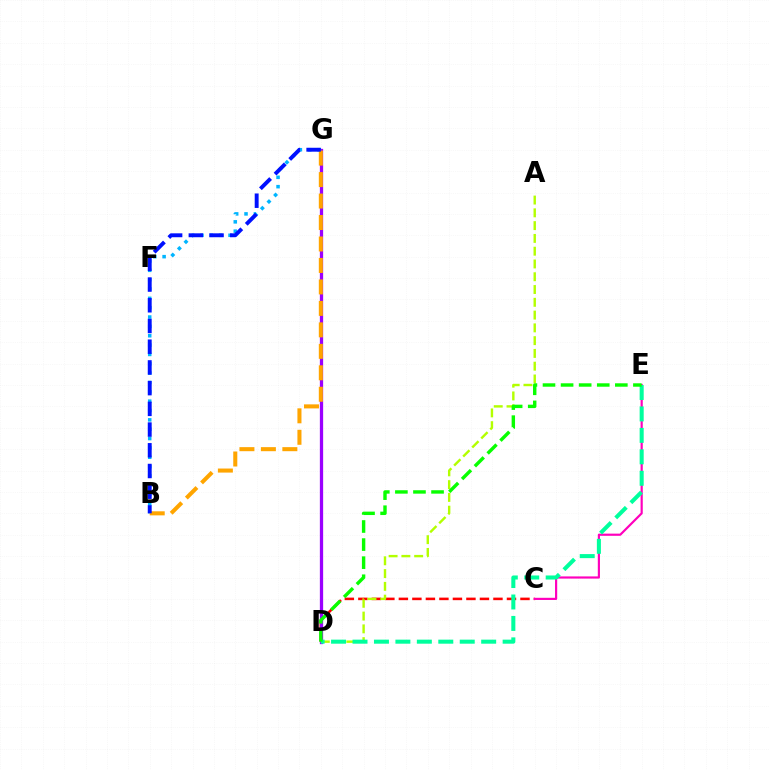{('C', 'D'): [{'color': '#ff0000', 'line_style': 'dashed', 'thickness': 1.84}], ('D', 'G'): [{'color': '#9b00ff', 'line_style': 'solid', 'thickness': 2.36}], ('A', 'D'): [{'color': '#b3ff00', 'line_style': 'dashed', 'thickness': 1.74}], ('C', 'E'): [{'color': '#ff00bd', 'line_style': 'solid', 'thickness': 1.57}], ('B', 'G'): [{'color': '#00b5ff', 'line_style': 'dotted', 'thickness': 2.54}, {'color': '#ffa500', 'line_style': 'dashed', 'thickness': 2.92}, {'color': '#0010ff', 'line_style': 'dashed', 'thickness': 2.81}], ('D', 'E'): [{'color': '#00ff9d', 'line_style': 'dashed', 'thickness': 2.91}, {'color': '#08ff00', 'line_style': 'dashed', 'thickness': 2.46}]}